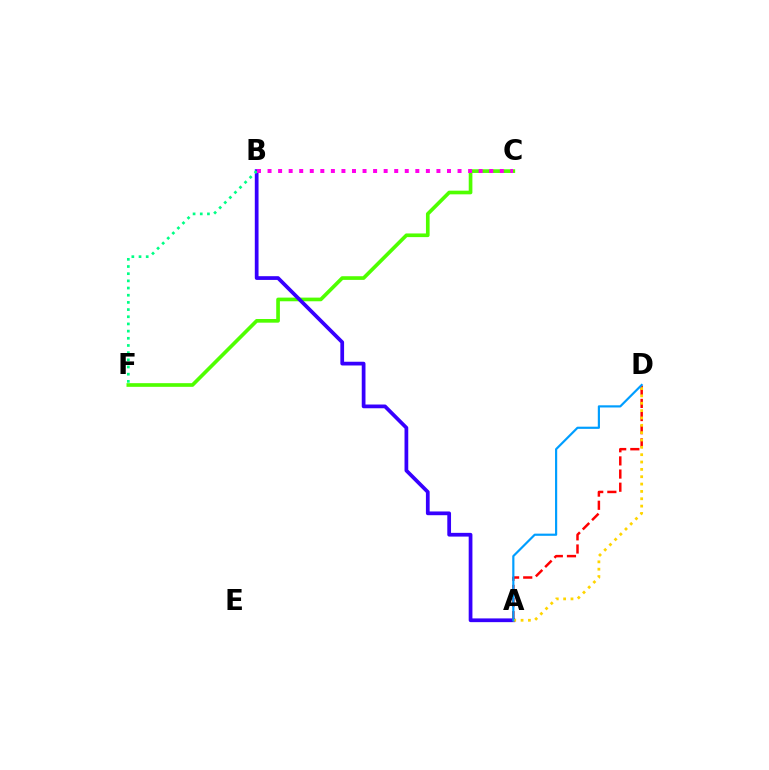{('C', 'F'): [{'color': '#4fff00', 'line_style': 'solid', 'thickness': 2.64}], ('A', 'B'): [{'color': '#3700ff', 'line_style': 'solid', 'thickness': 2.69}], ('B', 'F'): [{'color': '#00ff86', 'line_style': 'dotted', 'thickness': 1.95}], ('A', 'D'): [{'color': '#ff0000', 'line_style': 'dashed', 'thickness': 1.79}, {'color': '#ffd500', 'line_style': 'dotted', 'thickness': 2.0}, {'color': '#009eff', 'line_style': 'solid', 'thickness': 1.57}], ('B', 'C'): [{'color': '#ff00ed', 'line_style': 'dotted', 'thickness': 2.87}]}